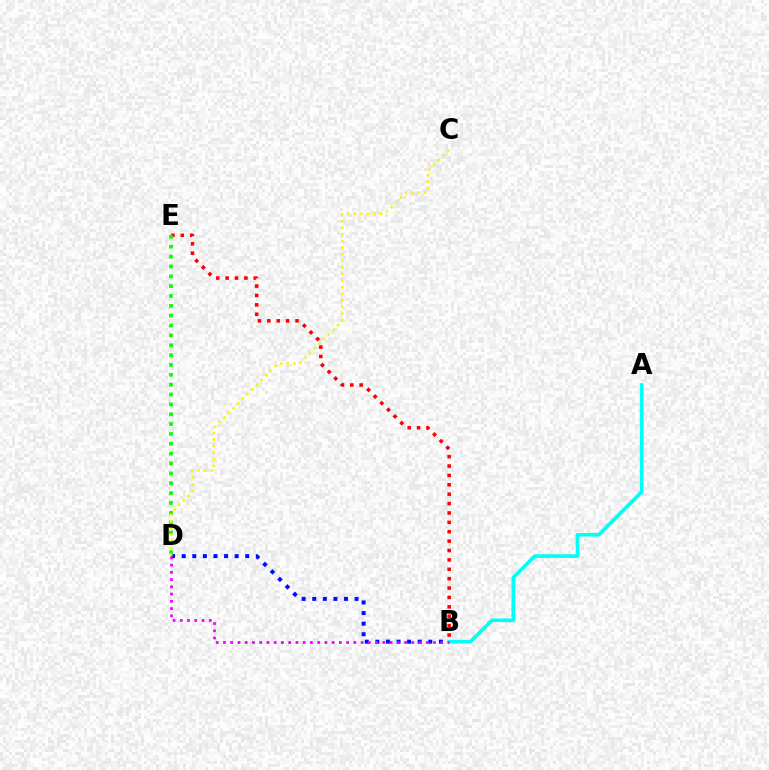{('B', 'E'): [{'color': '#ff0000', 'line_style': 'dotted', 'thickness': 2.55}], ('B', 'D'): [{'color': '#0010ff', 'line_style': 'dotted', 'thickness': 2.88}, {'color': '#ee00ff', 'line_style': 'dotted', 'thickness': 1.97}], ('A', 'B'): [{'color': '#00fff6', 'line_style': 'solid', 'thickness': 2.62}], ('D', 'E'): [{'color': '#08ff00', 'line_style': 'dotted', 'thickness': 2.68}], ('C', 'D'): [{'color': '#fcf500', 'line_style': 'dotted', 'thickness': 1.8}]}